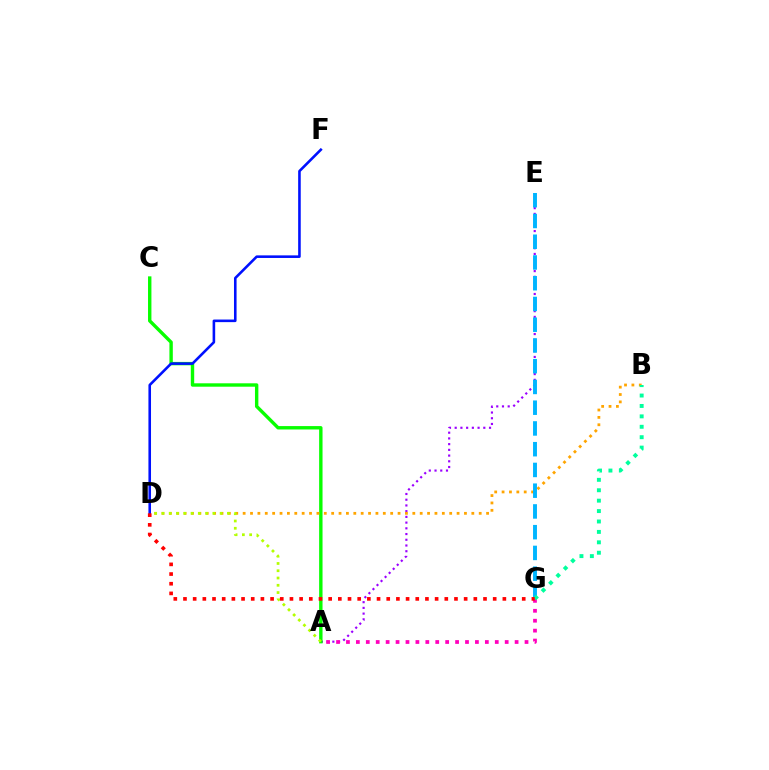{('A', 'E'): [{'color': '#9b00ff', 'line_style': 'dotted', 'thickness': 1.55}], ('A', 'C'): [{'color': '#08ff00', 'line_style': 'solid', 'thickness': 2.45}], ('B', 'D'): [{'color': '#ffa500', 'line_style': 'dotted', 'thickness': 2.0}], ('D', 'F'): [{'color': '#0010ff', 'line_style': 'solid', 'thickness': 1.86}], ('E', 'G'): [{'color': '#00b5ff', 'line_style': 'dashed', 'thickness': 2.82}], ('A', 'G'): [{'color': '#ff00bd', 'line_style': 'dotted', 'thickness': 2.7}], ('B', 'G'): [{'color': '#00ff9d', 'line_style': 'dotted', 'thickness': 2.83}], ('A', 'D'): [{'color': '#b3ff00', 'line_style': 'dotted', 'thickness': 1.98}], ('D', 'G'): [{'color': '#ff0000', 'line_style': 'dotted', 'thickness': 2.63}]}